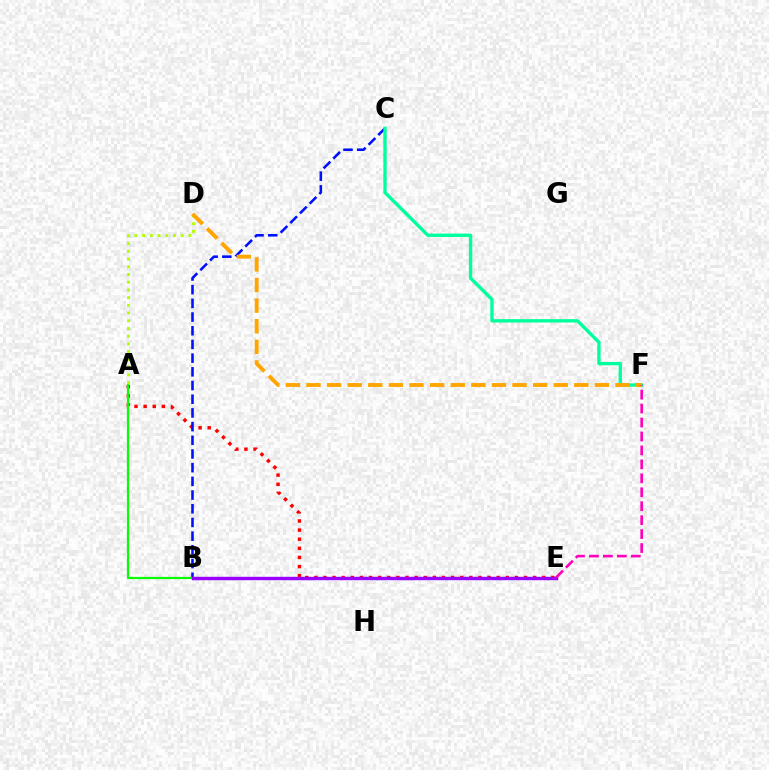{('A', 'E'): [{'color': '#ff0000', 'line_style': 'dotted', 'thickness': 2.48}], ('B', 'C'): [{'color': '#0010ff', 'line_style': 'dashed', 'thickness': 1.86}], ('B', 'E'): [{'color': '#00b5ff', 'line_style': 'solid', 'thickness': 1.86}, {'color': '#9b00ff', 'line_style': 'solid', 'thickness': 2.45}], ('A', 'B'): [{'color': '#08ff00', 'line_style': 'solid', 'thickness': 1.59}], ('A', 'D'): [{'color': '#b3ff00', 'line_style': 'dotted', 'thickness': 2.1}], ('C', 'F'): [{'color': '#00ff9d', 'line_style': 'solid', 'thickness': 2.42}], ('D', 'F'): [{'color': '#ffa500', 'line_style': 'dashed', 'thickness': 2.8}], ('E', 'F'): [{'color': '#ff00bd', 'line_style': 'dashed', 'thickness': 1.89}]}